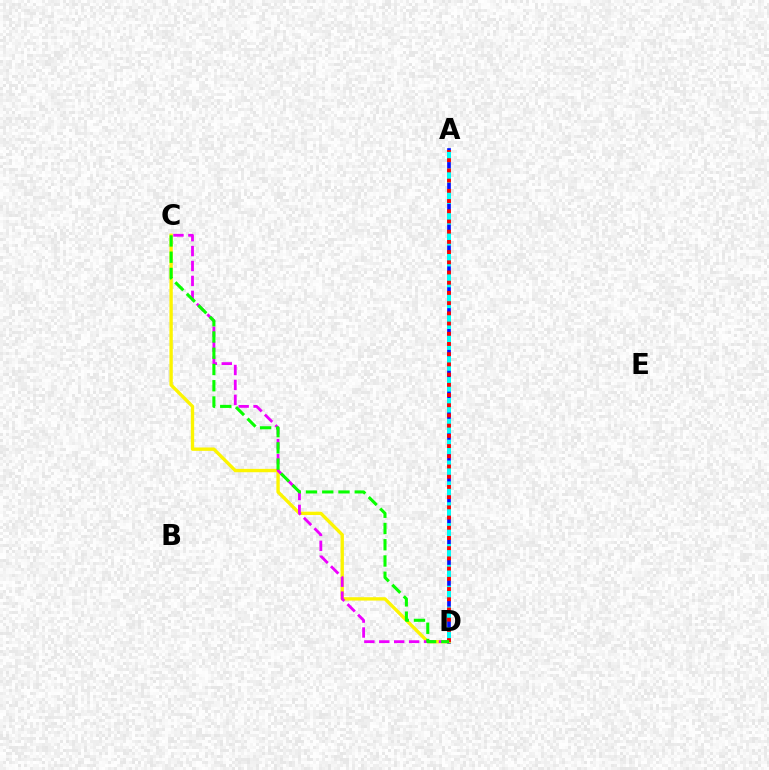{('A', 'D'): [{'color': '#0010ff', 'line_style': 'solid', 'thickness': 2.65}, {'color': '#00fff6', 'line_style': 'dashed', 'thickness': 2.83}, {'color': '#ff0000', 'line_style': 'dotted', 'thickness': 2.77}], ('C', 'D'): [{'color': '#fcf500', 'line_style': 'solid', 'thickness': 2.41}, {'color': '#ee00ff', 'line_style': 'dashed', 'thickness': 2.03}, {'color': '#08ff00', 'line_style': 'dashed', 'thickness': 2.21}]}